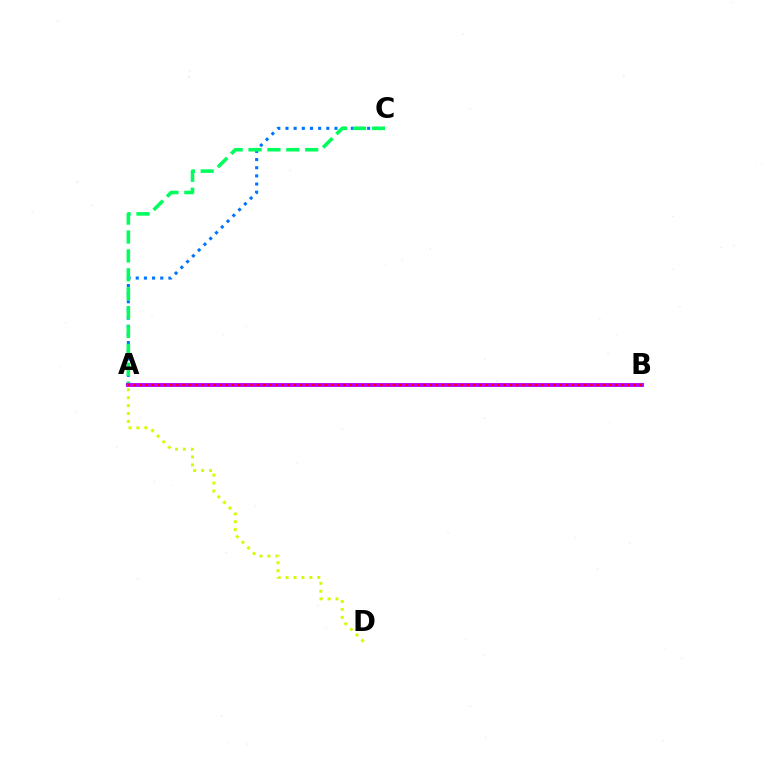{('A', 'C'): [{'color': '#0074ff', 'line_style': 'dotted', 'thickness': 2.22}, {'color': '#00ff5c', 'line_style': 'dashed', 'thickness': 2.57}], ('A', 'B'): [{'color': '#b900ff', 'line_style': 'solid', 'thickness': 2.77}, {'color': '#ff0000', 'line_style': 'dotted', 'thickness': 1.68}], ('A', 'D'): [{'color': '#d1ff00', 'line_style': 'dotted', 'thickness': 2.15}]}